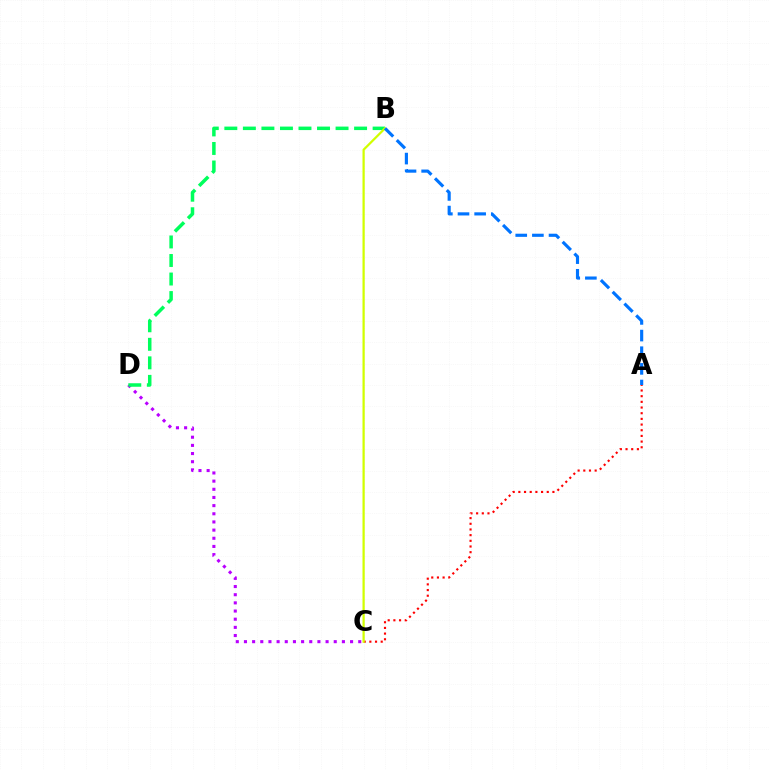{('A', 'C'): [{'color': '#ff0000', 'line_style': 'dotted', 'thickness': 1.54}], ('C', 'D'): [{'color': '#b900ff', 'line_style': 'dotted', 'thickness': 2.22}], ('B', 'D'): [{'color': '#00ff5c', 'line_style': 'dashed', 'thickness': 2.52}], ('B', 'C'): [{'color': '#d1ff00', 'line_style': 'solid', 'thickness': 1.62}], ('A', 'B'): [{'color': '#0074ff', 'line_style': 'dashed', 'thickness': 2.26}]}